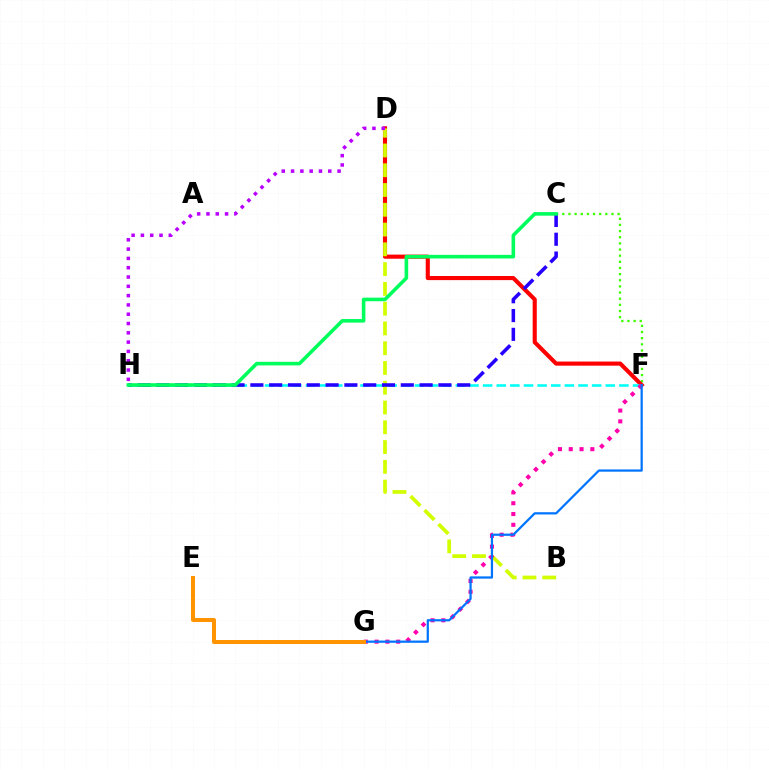{('C', 'F'): [{'color': '#3dff00', 'line_style': 'dotted', 'thickness': 1.67}], ('D', 'F'): [{'color': '#ff0000', 'line_style': 'solid', 'thickness': 2.96}], ('B', 'D'): [{'color': '#d1ff00', 'line_style': 'dashed', 'thickness': 2.69}], ('F', 'H'): [{'color': '#00fff6', 'line_style': 'dashed', 'thickness': 1.85}], ('F', 'G'): [{'color': '#ff00ac', 'line_style': 'dotted', 'thickness': 2.93}, {'color': '#0074ff', 'line_style': 'solid', 'thickness': 1.61}], ('C', 'H'): [{'color': '#2500ff', 'line_style': 'dashed', 'thickness': 2.55}, {'color': '#00ff5c', 'line_style': 'solid', 'thickness': 2.58}], ('E', 'G'): [{'color': '#ff9400', 'line_style': 'solid', 'thickness': 2.89}], ('D', 'H'): [{'color': '#b900ff', 'line_style': 'dotted', 'thickness': 2.53}]}